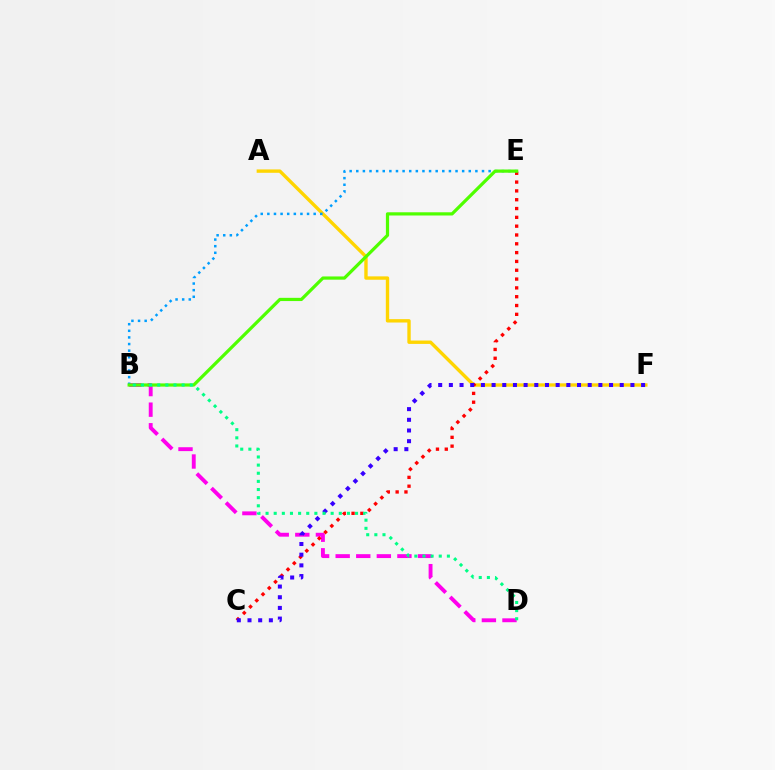{('A', 'F'): [{'color': '#ffd500', 'line_style': 'solid', 'thickness': 2.43}], ('B', 'D'): [{'color': '#ff00ed', 'line_style': 'dashed', 'thickness': 2.8}, {'color': '#00ff86', 'line_style': 'dotted', 'thickness': 2.21}], ('C', 'E'): [{'color': '#ff0000', 'line_style': 'dotted', 'thickness': 2.4}], ('B', 'E'): [{'color': '#009eff', 'line_style': 'dotted', 'thickness': 1.8}, {'color': '#4fff00', 'line_style': 'solid', 'thickness': 2.32}], ('C', 'F'): [{'color': '#3700ff', 'line_style': 'dotted', 'thickness': 2.9}]}